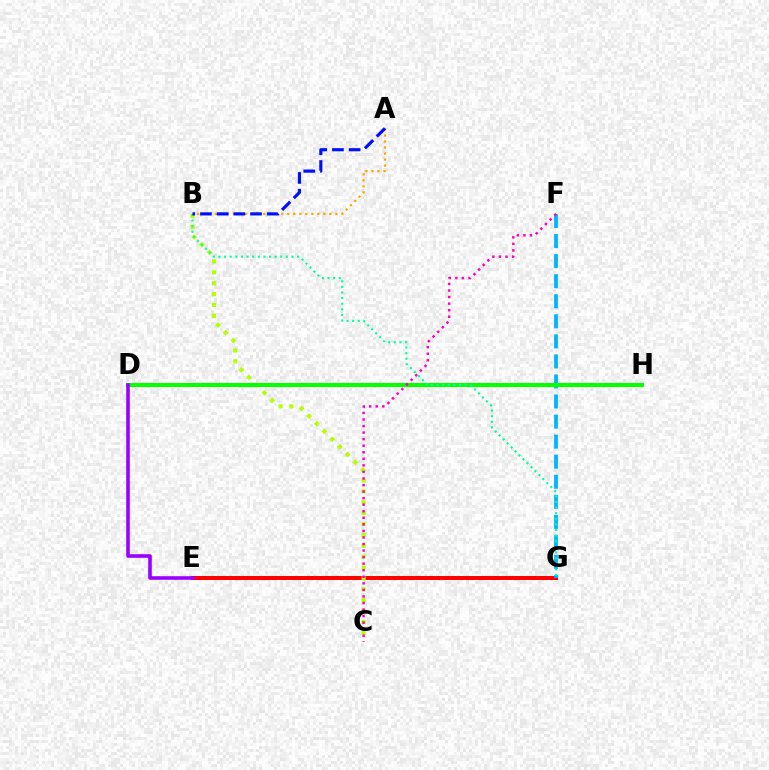{('E', 'G'): [{'color': '#ff0000', 'line_style': 'solid', 'thickness': 2.86}], ('F', 'G'): [{'color': '#00b5ff', 'line_style': 'dashed', 'thickness': 2.72}], ('B', 'C'): [{'color': '#b3ff00', 'line_style': 'dotted', 'thickness': 2.95}], ('D', 'H'): [{'color': '#08ff00', 'line_style': 'solid', 'thickness': 2.9}], ('C', 'F'): [{'color': '#ff00bd', 'line_style': 'dotted', 'thickness': 1.78}], ('B', 'G'): [{'color': '#00ff9d', 'line_style': 'dotted', 'thickness': 1.53}], ('A', 'B'): [{'color': '#ffa500', 'line_style': 'dotted', 'thickness': 1.64}, {'color': '#0010ff', 'line_style': 'dashed', 'thickness': 2.27}], ('D', 'E'): [{'color': '#9b00ff', 'line_style': 'solid', 'thickness': 2.59}]}